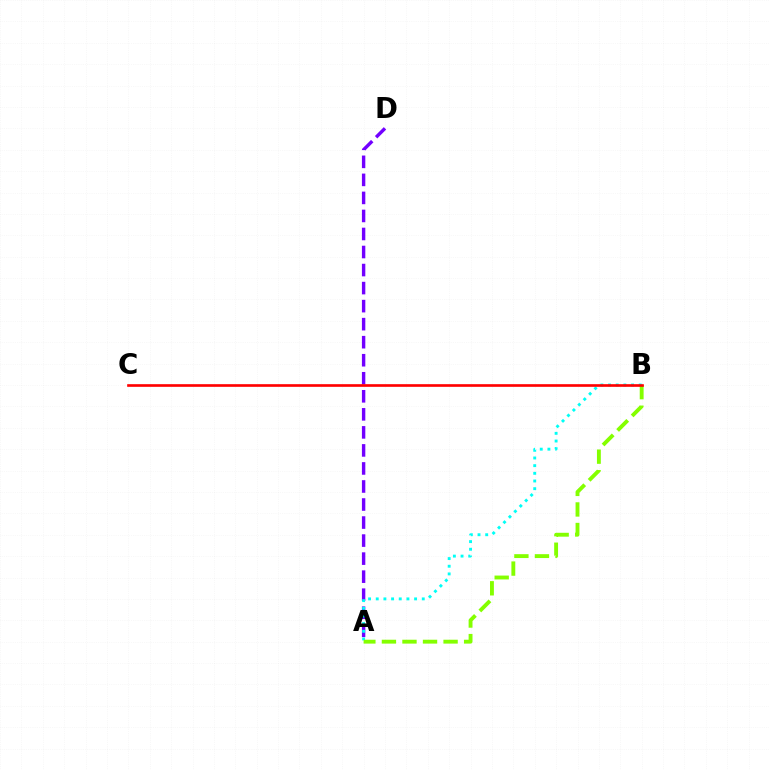{('A', 'D'): [{'color': '#7200ff', 'line_style': 'dashed', 'thickness': 2.45}], ('A', 'B'): [{'color': '#00fff6', 'line_style': 'dotted', 'thickness': 2.08}, {'color': '#84ff00', 'line_style': 'dashed', 'thickness': 2.79}], ('B', 'C'): [{'color': '#ff0000', 'line_style': 'solid', 'thickness': 1.91}]}